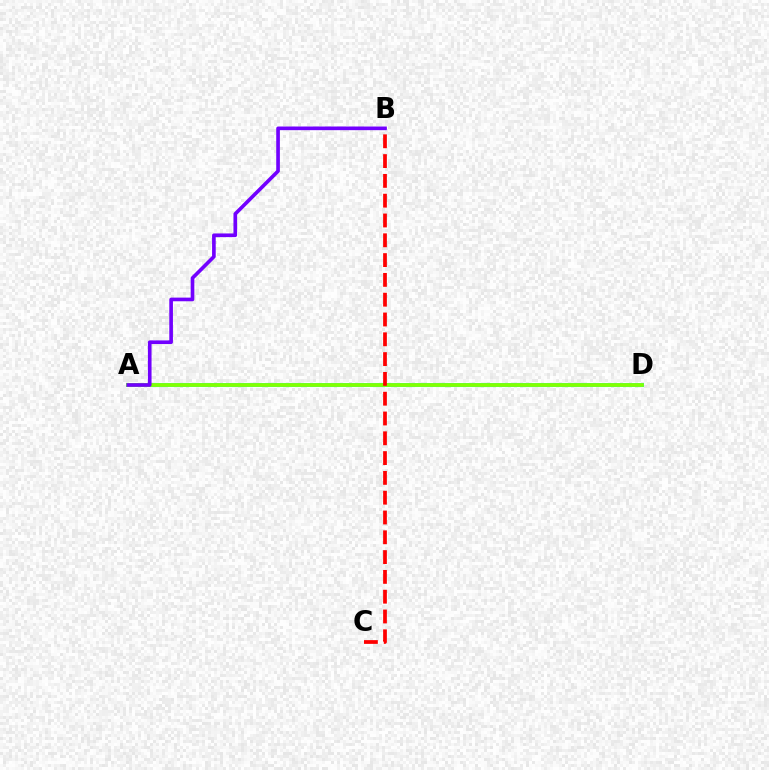{('A', 'D'): [{'color': '#00fff6', 'line_style': 'solid', 'thickness': 2.89}, {'color': '#84ff00', 'line_style': 'solid', 'thickness': 2.68}], ('B', 'C'): [{'color': '#ff0000', 'line_style': 'dashed', 'thickness': 2.69}], ('A', 'B'): [{'color': '#7200ff', 'line_style': 'solid', 'thickness': 2.63}]}